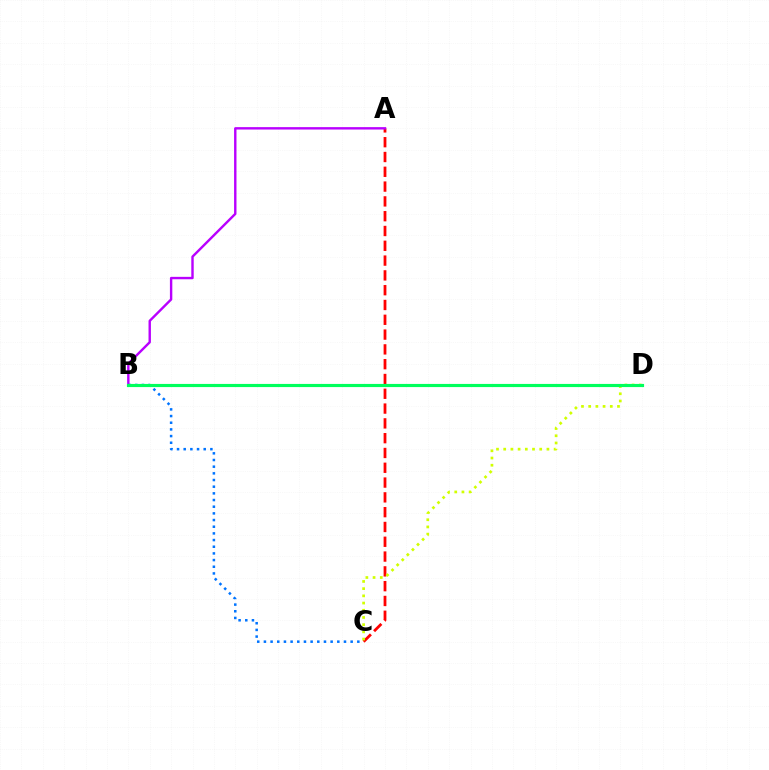{('A', 'C'): [{'color': '#ff0000', 'line_style': 'dashed', 'thickness': 2.01}], ('A', 'B'): [{'color': '#b900ff', 'line_style': 'solid', 'thickness': 1.73}], ('B', 'C'): [{'color': '#0074ff', 'line_style': 'dotted', 'thickness': 1.81}], ('C', 'D'): [{'color': '#d1ff00', 'line_style': 'dotted', 'thickness': 1.96}], ('B', 'D'): [{'color': '#00ff5c', 'line_style': 'solid', 'thickness': 2.27}]}